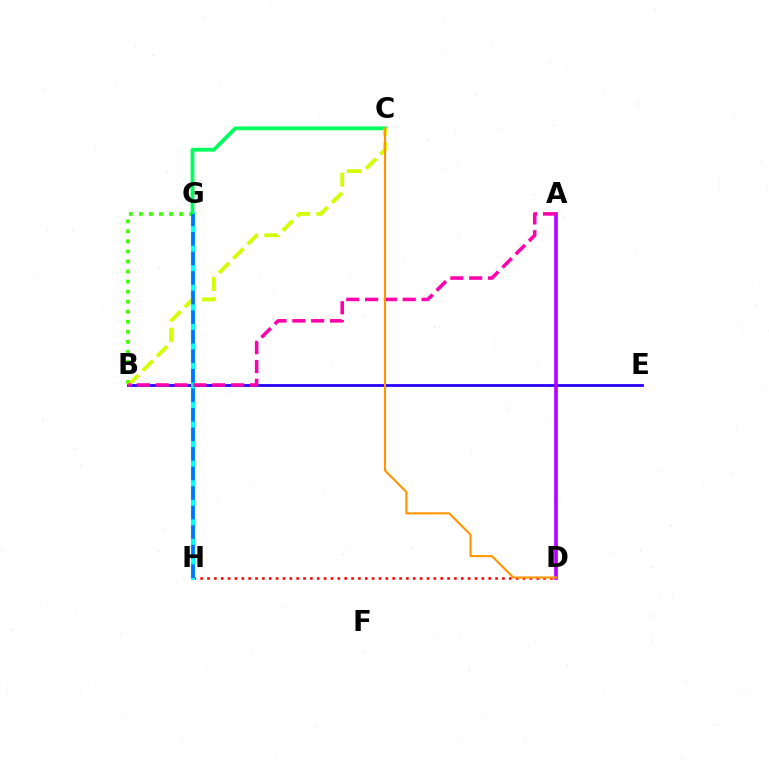{('D', 'H'): [{'color': '#ff0000', 'line_style': 'dotted', 'thickness': 1.86}], ('B', 'E'): [{'color': '#2500ff', 'line_style': 'solid', 'thickness': 2.0}], ('B', 'G'): [{'color': '#3dff00', 'line_style': 'dotted', 'thickness': 2.73}], ('A', 'D'): [{'color': '#b900ff', 'line_style': 'solid', 'thickness': 2.64}], ('G', 'H'): [{'color': '#00fff6', 'line_style': 'solid', 'thickness': 2.95}, {'color': '#0074ff', 'line_style': 'dashed', 'thickness': 2.66}], ('C', 'G'): [{'color': '#00ff5c', 'line_style': 'solid', 'thickness': 2.72}], ('B', 'C'): [{'color': '#d1ff00', 'line_style': 'dashed', 'thickness': 2.75}], ('A', 'B'): [{'color': '#ff00ac', 'line_style': 'dashed', 'thickness': 2.56}], ('C', 'D'): [{'color': '#ff9400', 'line_style': 'solid', 'thickness': 1.5}]}